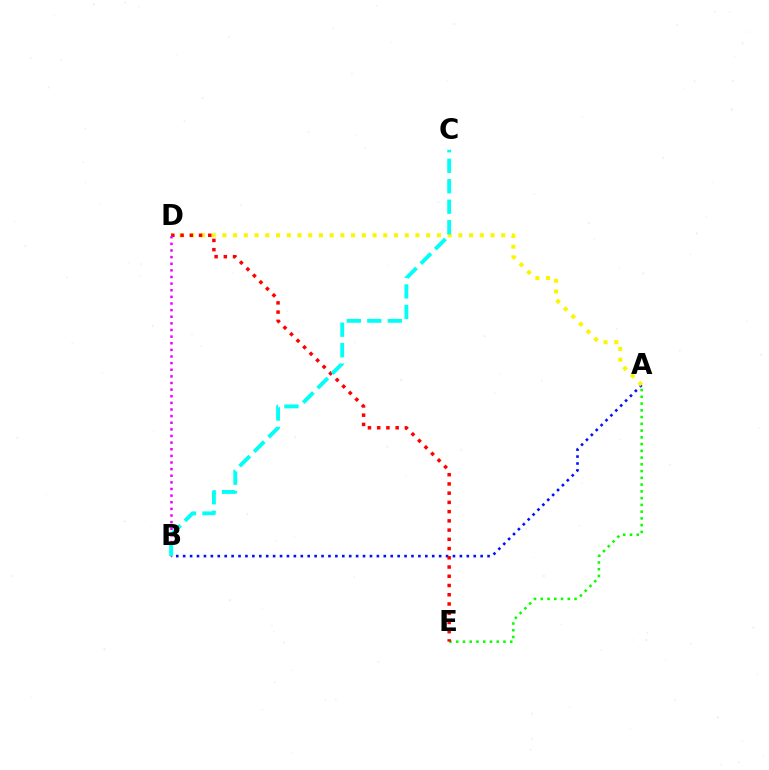{('A', 'E'): [{'color': '#08ff00', 'line_style': 'dotted', 'thickness': 1.84}], ('A', 'B'): [{'color': '#0010ff', 'line_style': 'dotted', 'thickness': 1.88}], ('A', 'D'): [{'color': '#fcf500', 'line_style': 'dotted', 'thickness': 2.91}], ('D', 'E'): [{'color': '#ff0000', 'line_style': 'dotted', 'thickness': 2.51}], ('B', 'D'): [{'color': '#ee00ff', 'line_style': 'dotted', 'thickness': 1.8}], ('B', 'C'): [{'color': '#00fff6', 'line_style': 'dashed', 'thickness': 2.78}]}